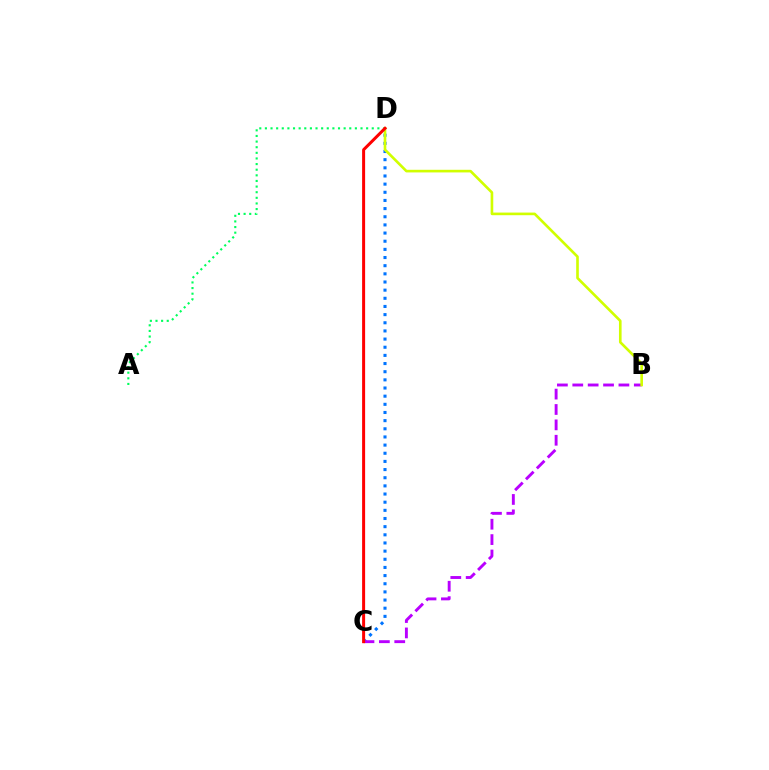{('A', 'D'): [{'color': '#00ff5c', 'line_style': 'dotted', 'thickness': 1.53}], ('C', 'D'): [{'color': '#0074ff', 'line_style': 'dotted', 'thickness': 2.22}, {'color': '#ff0000', 'line_style': 'solid', 'thickness': 2.16}], ('B', 'C'): [{'color': '#b900ff', 'line_style': 'dashed', 'thickness': 2.09}], ('B', 'D'): [{'color': '#d1ff00', 'line_style': 'solid', 'thickness': 1.9}]}